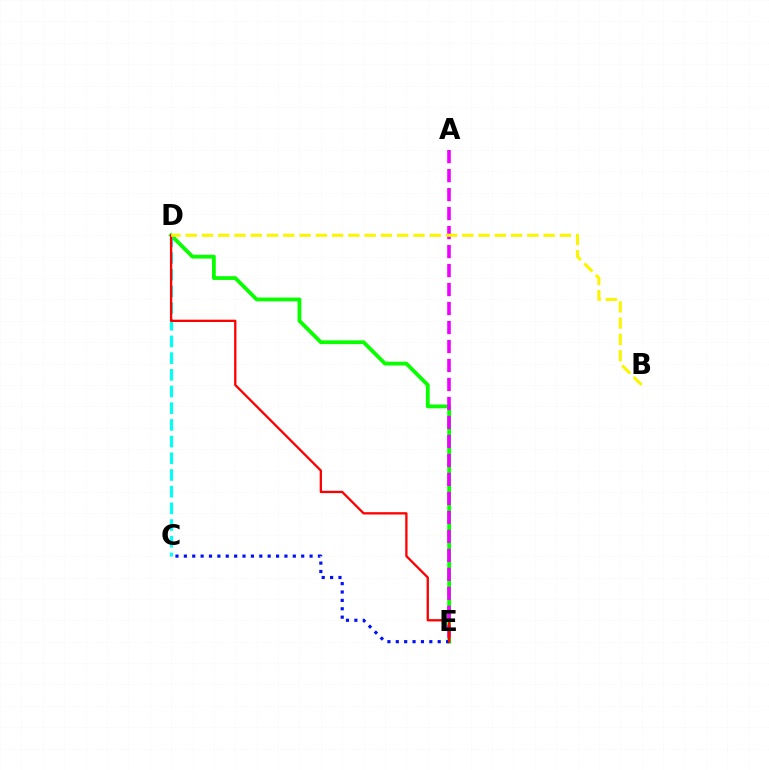{('D', 'E'): [{'color': '#08ff00', 'line_style': 'solid', 'thickness': 2.73}, {'color': '#ff0000', 'line_style': 'solid', 'thickness': 1.66}], ('A', 'E'): [{'color': '#ee00ff', 'line_style': 'dashed', 'thickness': 2.58}], ('C', 'D'): [{'color': '#00fff6', 'line_style': 'dashed', 'thickness': 2.27}], ('C', 'E'): [{'color': '#0010ff', 'line_style': 'dotted', 'thickness': 2.28}], ('B', 'D'): [{'color': '#fcf500', 'line_style': 'dashed', 'thickness': 2.21}]}